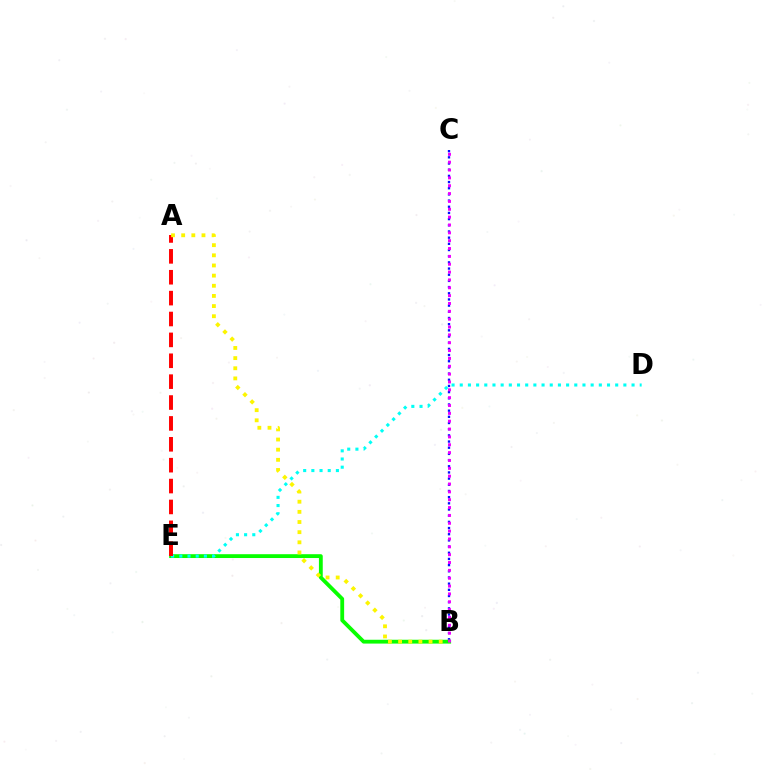{('B', 'C'): [{'color': '#0010ff', 'line_style': 'dotted', 'thickness': 1.68}, {'color': '#ee00ff', 'line_style': 'dotted', 'thickness': 2.13}], ('B', 'E'): [{'color': '#08ff00', 'line_style': 'solid', 'thickness': 2.75}], ('D', 'E'): [{'color': '#00fff6', 'line_style': 'dotted', 'thickness': 2.22}], ('A', 'E'): [{'color': '#ff0000', 'line_style': 'dashed', 'thickness': 2.84}], ('A', 'B'): [{'color': '#fcf500', 'line_style': 'dotted', 'thickness': 2.76}]}